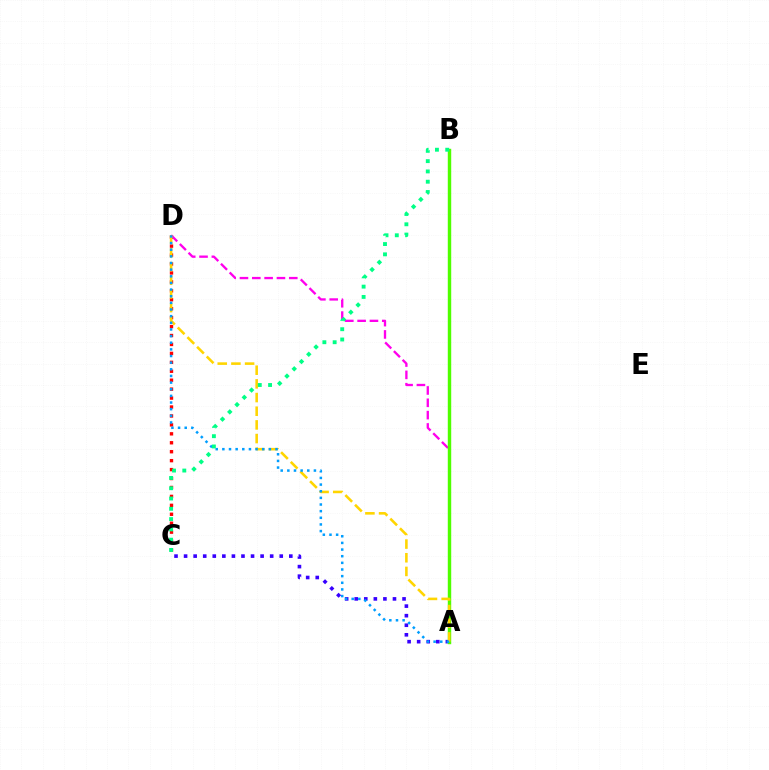{('A', 'C'): [{'color': '#3700ff', 'line_style': 'dotted', 'thickness': 2.6}], ('C', 'D'): [{'color': '#ff0000', 'line_style': 'dotted', 'thickness': 2.43}], ('A', 'D'): [{'color': '#ff00ed', 'line_style': 'dashed', 'thickness': 1.67}, {'color': '#ffd500', 'line_style': 'dashed', 'thickness': 1.86}, {'color': '#009eff', 'line_style': 'dotted', 'thickness': 1.81}], ('A', 'B'): [{'color': '#4fff00', 'line_style': 'solid', 'thickness': 2.47}], ('B', 'C'): [{'color': '#00ff86', 'line_style': 'dotted', 'thickness': 2.8}]}